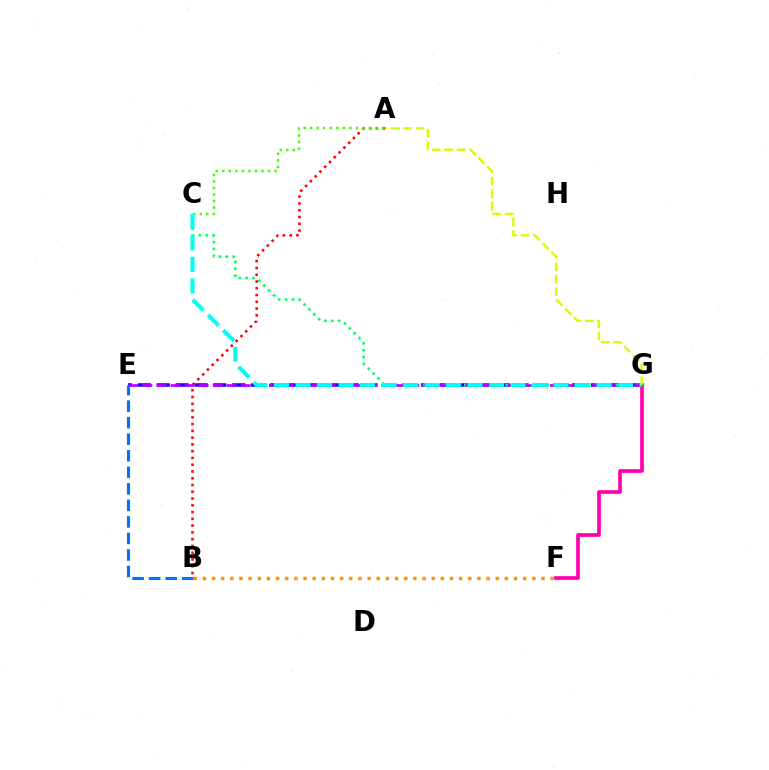{('E', 'G'): [{'color': '#2500ff', 'line_style': 'dashed', 'thickness': 2.57}, {'color': '#b900ff', 'line_style': 'dashed', 'thickness': 1.91}], ('A', 'B'): [{'color': '#ff0000', 'line_style': 'dotted', 'thickness': 1.84}], ('F', 'G'): [{'color': '#ff00ac', 'line_style': 'solid', 'thickness': 2.66}], ('C', 'G'): [{'color': '#00ff5c', 'line_style': 'dotted', 'thickness': 1.87}, {'color': '#00fff6', 'line_style': 'dashed', 'thickness': 2.92}], ('A', 'C'): [{'color': '#3dff00', 'line_style': 'dotted', 'thickness': 1.78}], ('B', 'F'): [{'color': '#ff9400', 'line_style': 'dotted', 'thickness': 2.49}], ('B', 'E'): [{'color': '#0074ff', 'line_style': 'dashed', 'thickness': 2.25}], ('A', 'G'): [{'color': '#d1ff00', 'line_style': 'dashed', 'thickness': 1.69}]}